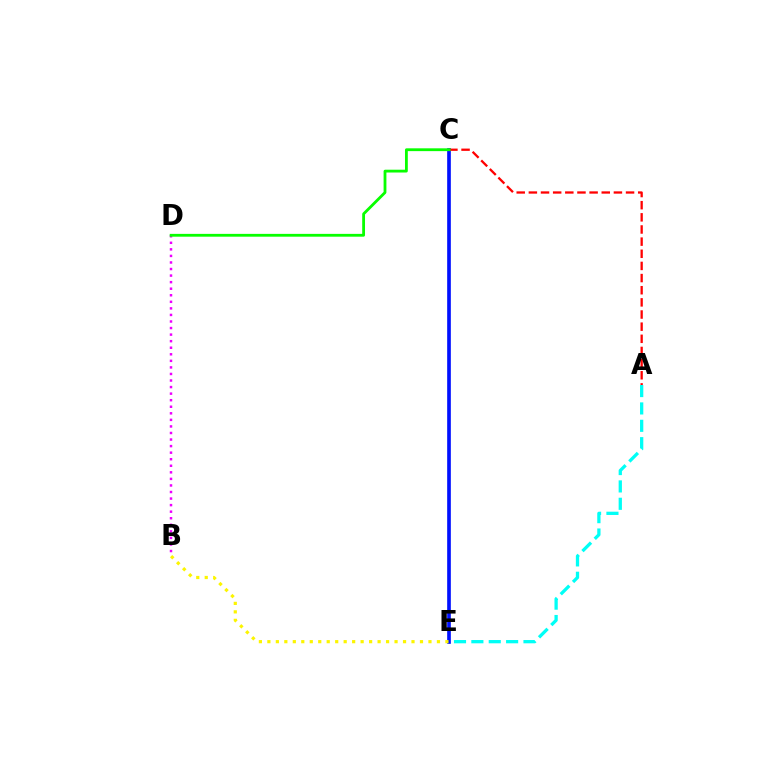{('C', 'E'): [{'color': '#0010ff', 'line_style': 'solid', 'thickness': 2.63}], ('A', 'E'): [{'color': '#00fff6', 'line_style': 'dashed', 'thickness': 2.36}], ('B', 'D'): [{'color': '#ee00ff', 'line_style': 'dotted', 'thickness': 1.78}], ('A', 'C'): [{'color': '#ff0000', 'line_style': 'dashed', 'thickness': 1.65}], ('B', 'E'): [{'color': '#fcf500', 'line_style': 'dotted', 'thickness': 2.3}], ('C', 'D'): [{'color': '#08ff00', 'line_style': 'solid', 'thickness': 2.02}]}